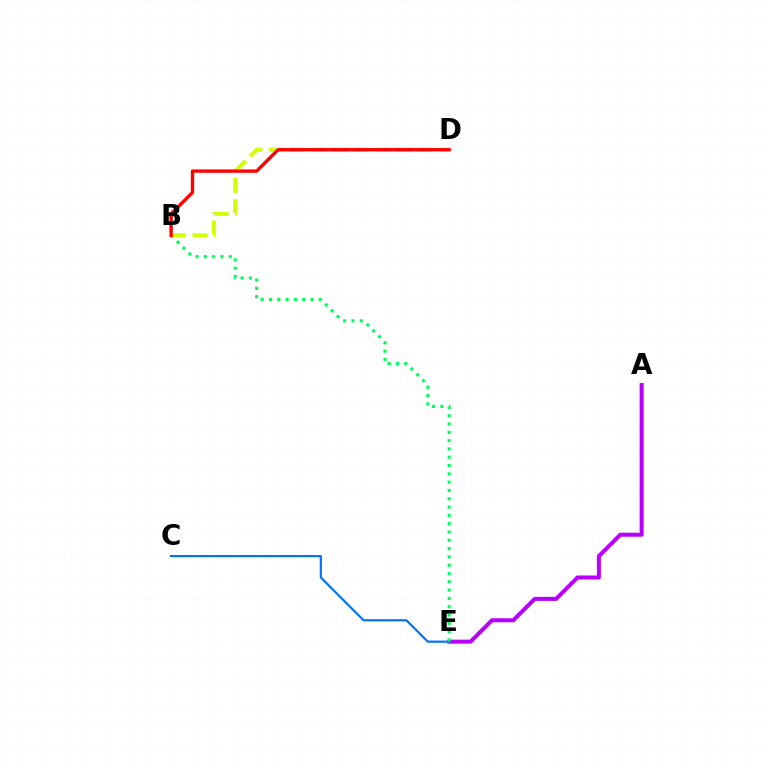{('A', 'E'): [{'color': '#b900ff', 'line_style': 'solid', 'thickness': 2.9}], ('C', 'E'): [{'color': '#0074ff', 'line_style': 'solid', 'thickness': 1.58}], ('B', 'E'): [{'color': '#00ff5c', 'line_style': 'dotted', 'thickness': 2.26}], ('B', 'D'): [{'color': '#d1ff00', 'line_style': 'dashed', 'thickness': 2.9}, {'color': '#ff0000', 'line_style': 'solid', 'thickness': 2.41}]}